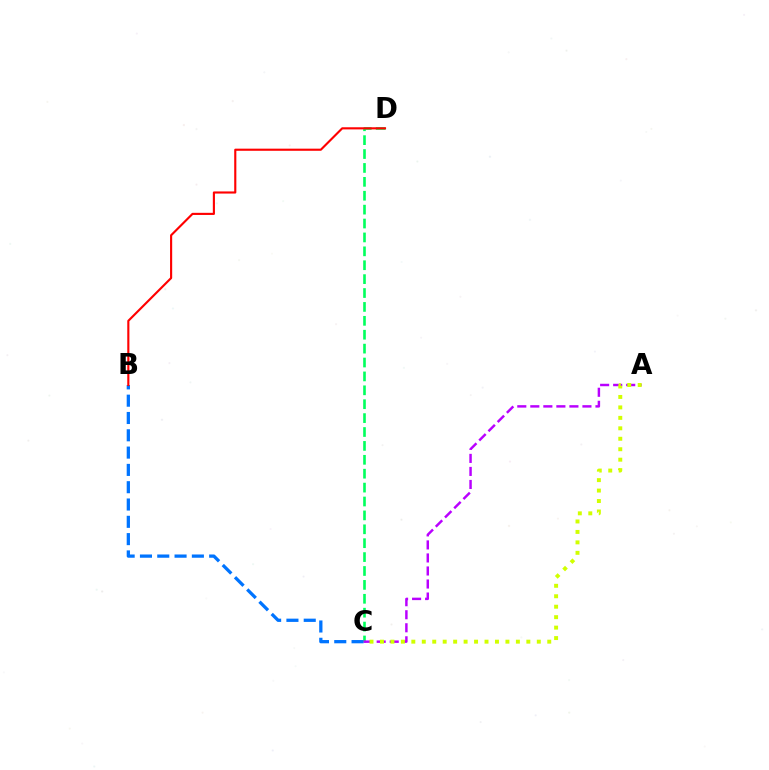{('C', 'D'): [{'color': '#00ff5c', 'line_style': 'dashed', 'thickness': 1.89}], ('B', 'C'): [{'color': '#0074ff', 'line_style': 'dashed', 'thickness': 2.35}], ('B', 'D'): [{'color': '#ff0000', 'line_style': 'solid', 'thickness': 1.54}], ('A', 'C'): [{'color': '#b900ff', 'line_style': 'dashed', 'thickness': 1.77}, {'color': '#d1ff00', 'line_style': 'dotted', 'thickness': 2.84}]}